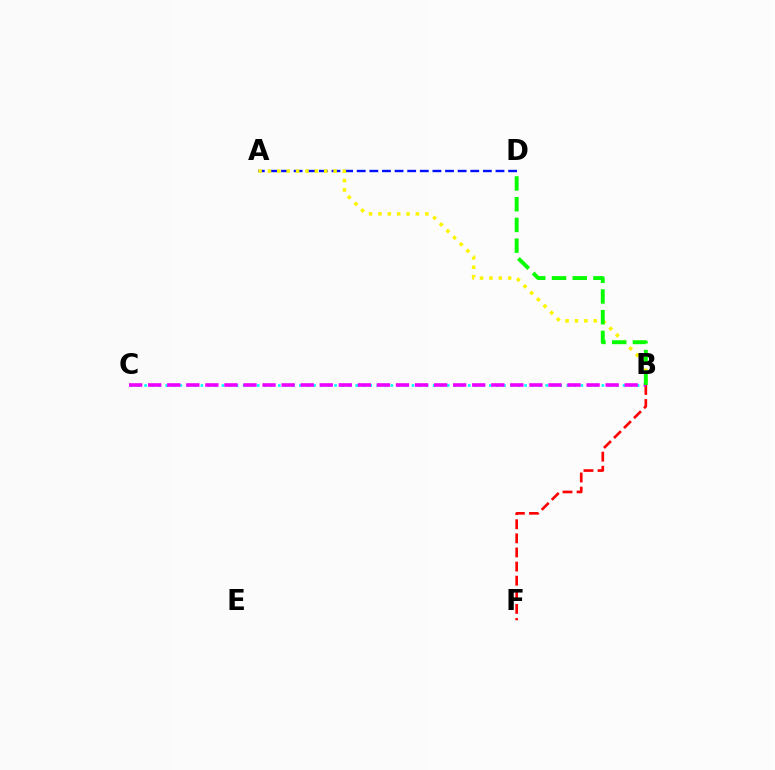{('A', 'D'): [{'color': '#0010ff', 'line_style': 'dashed', 'thickness': 1.71}], ('A', 'B'): [{'color': '#fcf500', 'line_style': 'dotted', 'thickness': 2.55}], ('B', 'C'): [{'color': '#00fff6', 'line_style': 'dotted', 'thickness': 1.91}, {'color': '#ee00ff', 'line_style': 'dashed', 'thickness': 2.59}], ('B', 'F'): [{'color': '#ff0000', 'line_style': 'dashed', 'thickness': 1.92}], ('B', 'D'): [{'color': '#08ff00', 'line_style': 'dashed', 'thickness': 2.82}]}